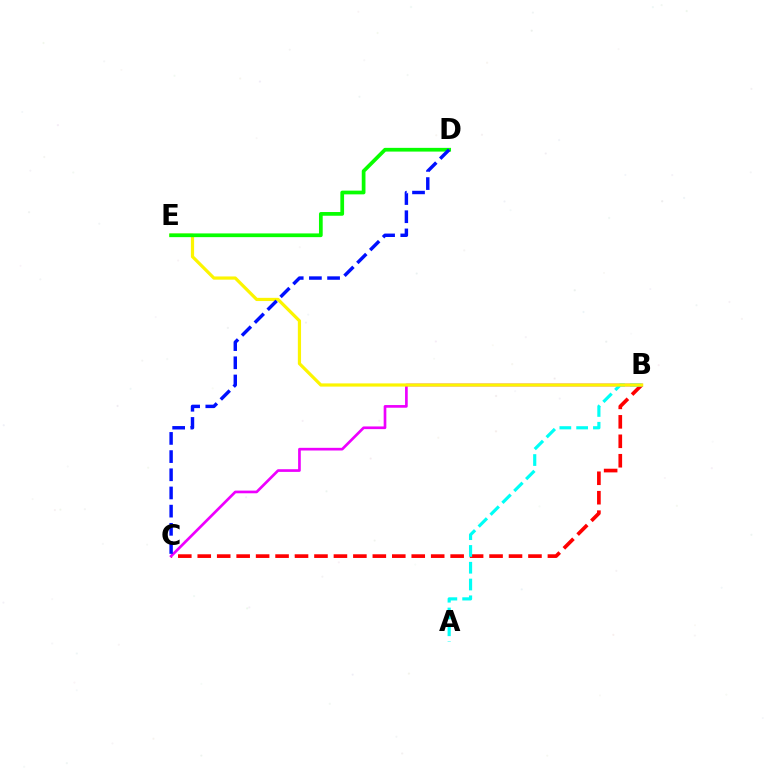{('B', 'C'): [{'color': '#ff0000', 'line_style': 'dashed', 'thickness': 2.64}, {'color': '#ee00ff', 'line_style': 'solid', 'thickness': 1.93}], ('A', 'B'): [{'color': '#00fff6', 'line_style': 'dashed', 'thickness': 2.28}], ('B', 'E'): [{'color': '#fcf500', 'line_style': 'solid', 'thickness': 2.31}], ('D', 'E'): [{'color': '#08ff00', 'line_style': 'solid', 'thickness': 2.68}], ('C', 'D'): [{'color': '#0010ff', 'line_style': 'dashed', 'thickness': 2.47}]}